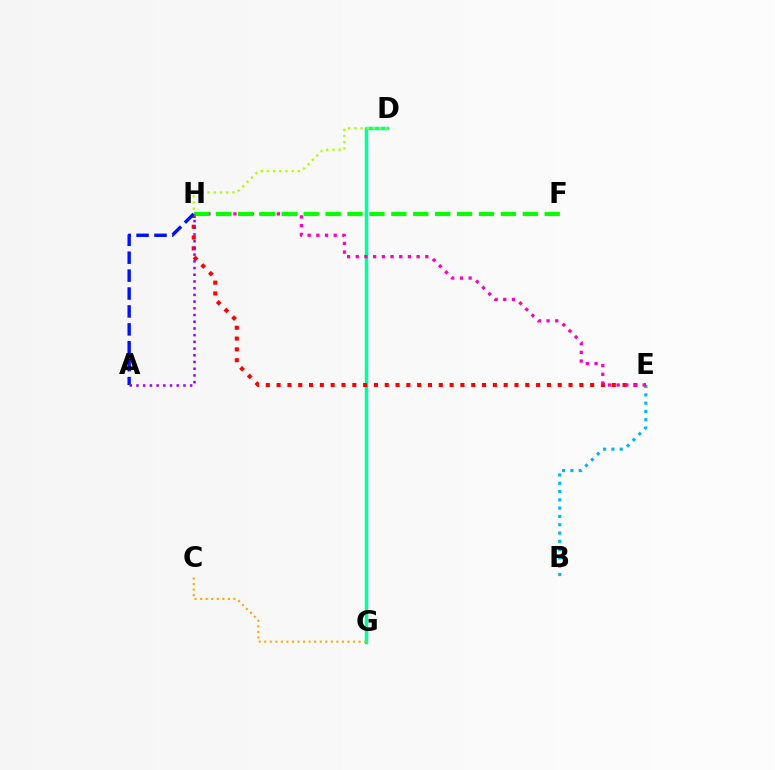{('D', 'G'): [{'color': '#00ff9d', 'line_style': 'solid', 'thickness': 2.51}], ('E', 'H'): [{'color': '#ff0000', 'line_style': 'dotted', 'thickness': 2.94}, {'color': '#ff00bd', 'line_style': 'dotted', 'thickness': 2.36}], ('A', 'H'): [{'color': '#0010ff', 'line_style': 'dashed', 'thickness': 2.43}, {'color': '#9b00ff', 'line_style': 'dotted', 'thickness': 1.82}], ('B', 'E'): [{'color': '#00b5ff', 'line_style': 'dotted', 'thickness': 2.25}], ('D', 'H'): [{'color': '#b3ff00', 'line_style': 'dotted', 'thickness': 1.68}], ('C', 'G'): [{'color': '#ffa500', 'line_style': 'dotted', 'thickness': 1.51}], ('F', 'H'): [{'color': '#08ff00', 'line_style': 'dashed', 'thickness': 2.98}]}